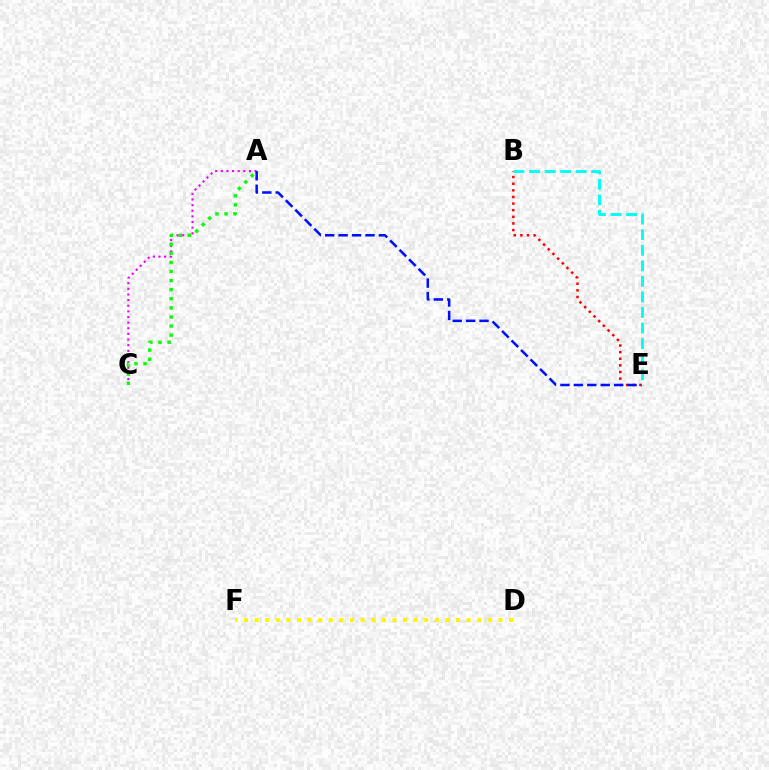{('D', 'F'): [{'color': '#fcf500', 'line_style': 'dotted', 'thickness': 2.88}], ('A', 'C'): [{'color': '#ee00ff', 'line_style': 'dotted', 'thickness': 1.53}, {'color': '#08ff00', 'line_style': 'dotted', 'thickness': 2.47}], ('B', 'E'): [{'color': '#ff0000', 'line_style': 'dotted', 'thickness': 1.8}, {'color': '#00fff6', 'line_style': 'dashed', 'thickness': 2.11}], ('A', 'E'): [{'color': '#0010ff', 'line_style': 'dashed', 'thickness': 1.82}]}